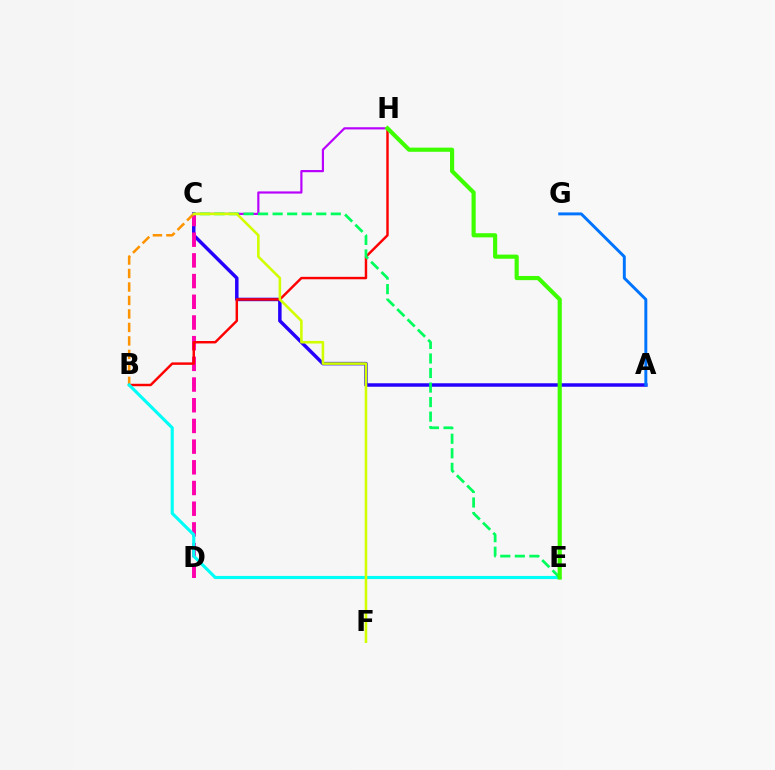{('A', 'C'): [{'color': '#2500ff', 'line_style': 'solid', 'thickness': 2.5}], ('C', 'D'): [{'color': '#ff00ac', 'line_style': 'dashed', 'thickness': 2.81}], ('B', 'C'): [{'color': '#ff9400', 'line_style': 'dashed', 'thickness': 1.83}], ('B', 'H'): [{'color': '#ff0000', 'line_style': 'solid', 'thickness': 1.76}], ('C', 'H'): [{'color': '#b900ff', 'line_style': 'solid', 'thickness': 1.57}], ('A', 'G'): [{'color': '#0074ff', 'line_style': 'solid', 'thickness': 2.12}], ('B', 'E'): [{'color': '#00fff6', 'line_style': 'solid', 'thickness': 2.25}], ('C', 'E'): [{'color': '#00ff5c', 'line_style': 'dashed', 'thickness': 1.98}], ('E', 'H'): [{'color': '#3dff00', 'line_style': 'solid', 'thickness': 2.99}], ('C', 'F'): [{'color': '#d1ff00', 'line_style': 'solid', 'thickness': 1.86}]}